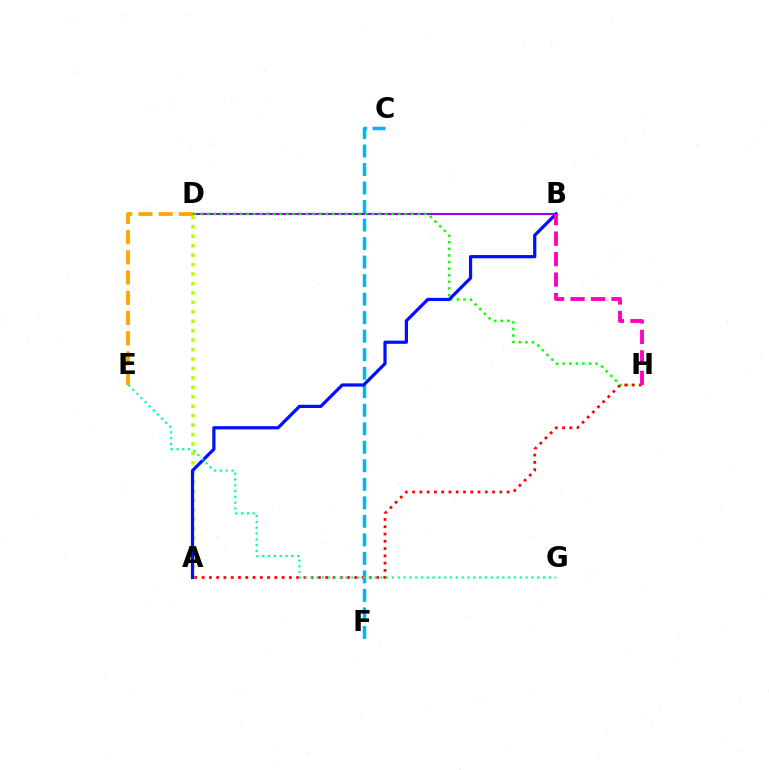{('B', 'D'): [{'color': '#9b00ff', 'line_style': 'solid', 'thickness': 1.53}], ('A', 'D'): [{'color': '#b3ff00', 'line_style': 'dotted', 'thickness': 2.57}], ('D', 'H'): [{'color': '#08ff00', 'line_style': 'dotted', 'thickness': 1.79}], ('C', 'F'): [{'color': '#00b5ff', 'line_style': 'dashed', 'thickness': 2.52}], ('A', 'H'): [{'color': '#ff0000', 'line_style': 'dotted', 'thickness': 1.98}], ('A', 'B'): [{'color': '#0010ff', 'line_style': 'solid', 'thickness': 2.32}], ('D', 'E'): [{'color': '#ffa500', 'line_style': 'dashed', 'thickness': 2.75}], ('E', 'G'): [{'color': '#00ff9d', 'line_style': 'dotted', 'thickness': 1.58}], ('B', 'H'): [{'color': '#ff00bd', 'line_style': 'dashed', 'thickness': 2.78}]}